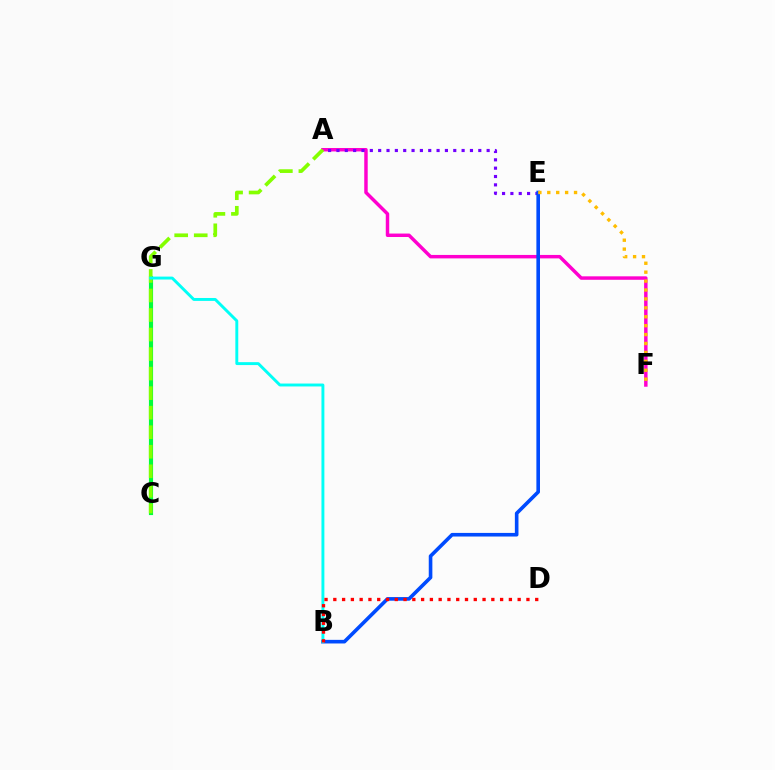{('A', 'F'): [{'color': '#ff00cf', 'line_style': 'solid', 'thickness': 2.49}], ('C', 'G'): [{'color': '#00ff39', 'line_style': 'solid', 'thickness': 2.98}], ('A', 'C'): [{'color': '#84ff00', 'line_style': 'dashed', 'thickness': 2.65}], ('A', 'E'): [{'color': '#7200ff', 'line_style': 'dotted', 'thickness': 2.27}], ('B', 'E'): [{'color': '#004bff', 'line_style': 'solid', 'thickness': 2.6}], ('E', 'F'): [{'color': '#ffbd00', 'line_style': 'dotted', 'thickness': 2.42}], ('B', 'G'): [{'color': '#00fff6', 'line_style': 'solid', 'thickness': 2.1}], ('B', 'D'): [{'color': '#ff0000', 'line_style': 'dotted', 'thickness': 2.39}]}